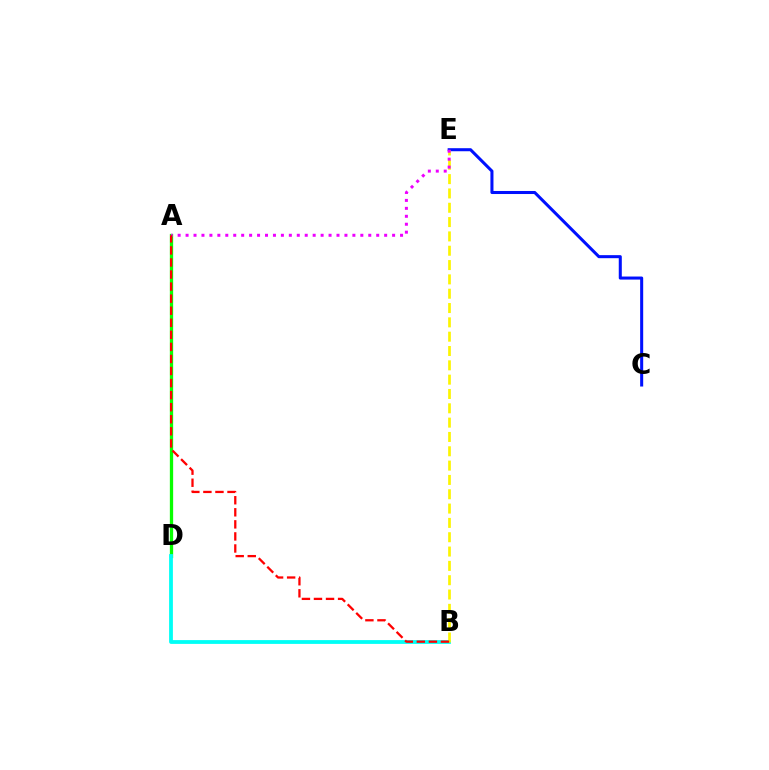{('A', 'D'): [{'color': '#08ff00', 'line_style': 'solid', 'thickness': 2.37}], ('C', 'E'): [{'color': '#0010ff', 'line_style': 'solid', 'thickness': 2.19}], ('B', 'D'): [{'color': '#00fff6', 'line_style': 'solid', 'thickness': 2.73}], ('B', 'E'): [{'color': '#fcf500', 'line_style': 'dashed', 'thickness': 1.95}], ('A', 'E'): [{'color': '#ee00ff', 'line_style': 'dotted', 'thickness': 2.16}], ('A', 'B'): [{'color': '#ff0000', 'line_style': 'dashed', 'thickness': 1.64}]}